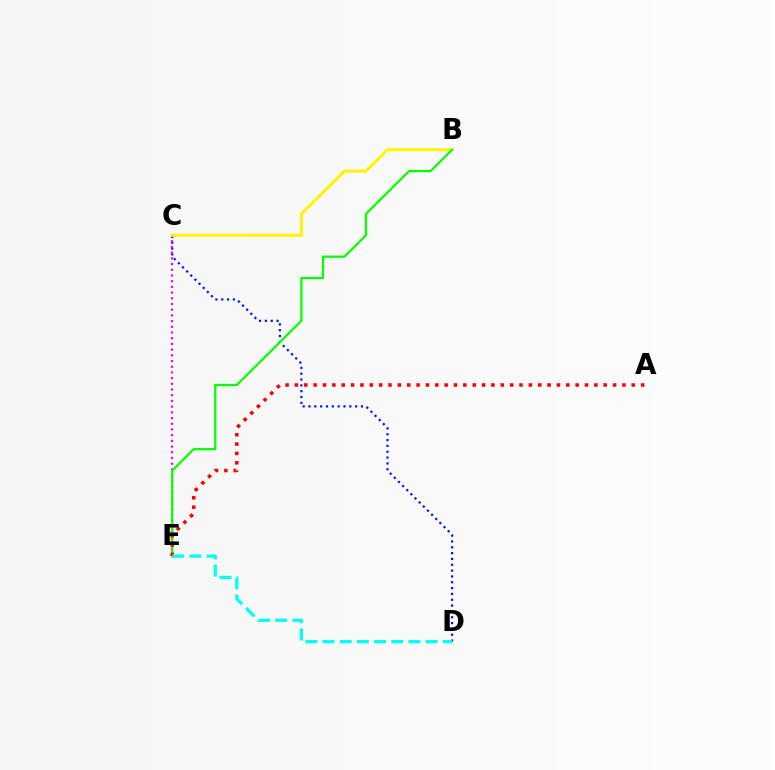{('C', 'D'): [{'color': '#0010ff', 'line_style': 'dotted', 'thickness': 1.58}], ('C', 'E'): [{'color': '#ee00ff', 'line_style': 'dotted', 'thickness': 1.55}], ('B', 'C'): [{'color': '#fcf500', 'line_style': 'solid', 'thickness': 2.14}], ('B', 'E'): [{'color': '#08ff00', 'line_style': 'solid', 'thickness': 1.61}], ('A', 'E'): [{'color': '#ff0000', 'line_style': 'dotted', 'thickness': 2.54}], ('D', 'E'): [{'color': '#00fff6', 'line_style': 'dashed', 'thickness': 2.33}]}